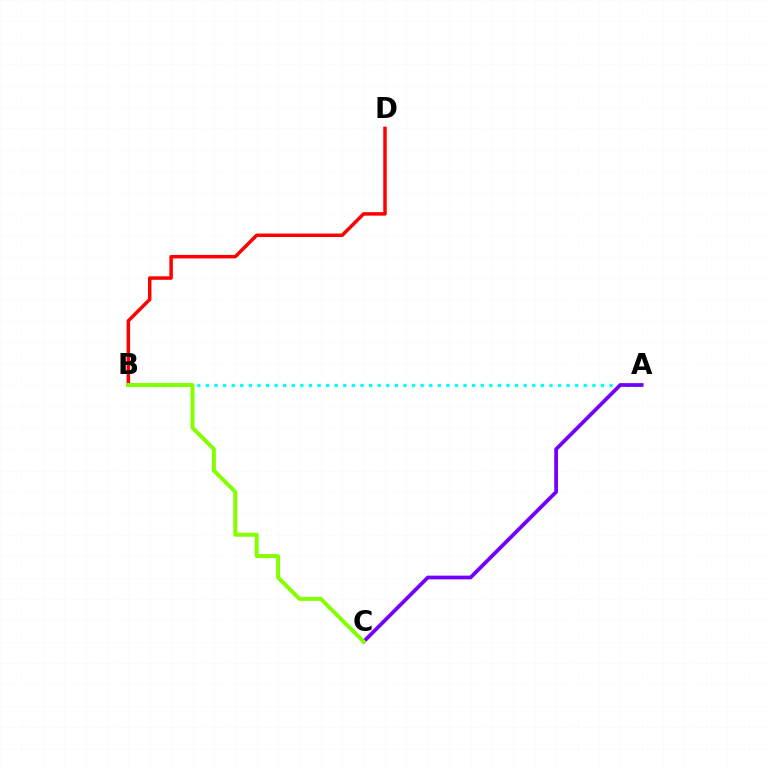{('A', 'B'): [{'color': '#00fff6', 'line_style': 'dotted', 'thickness': 2.33}], ('A', 'C'): [{'color': '#7200ff', 'line_style': 'solid', 'thickness': 2.69}], ('B', 'D'): [{'color': '#ff0000', 'line_style': 'solid', 'thickness': 2.52}], ('B', 'C'): [{'color': '#84ff00', 'line_style': 'solid', 'thickness': 2.86}]}